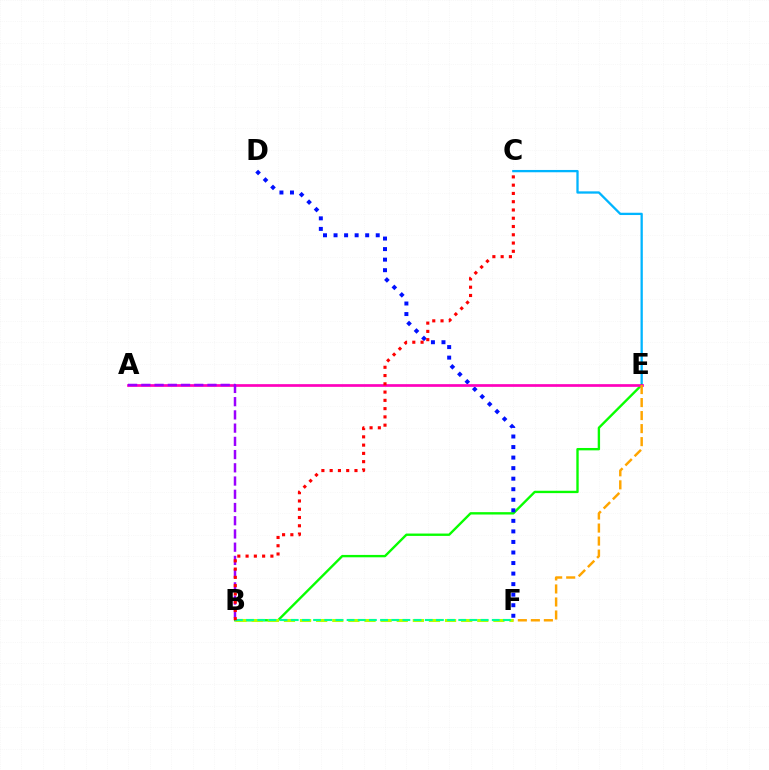{('C', 'E'): [{'color': '#00b5ff', 'line_style': 'solid', 'thickness': 1.65}], ('B', 'E'): [{'color': '#08ff00', 'line_style': 'solid', 'thickness': 1.71}], ('D', 'F'): [{'color': '#0010ff', 'line_style': 'dotted', 'thickness': 2.87}], ('B', 'F'): [{'color': '#b3ff00', 'line_style': 'dashed', 'thickness': 2.19}, {'color': '#00ff9d', 'line_style': 'dashed', 'thickness': 1.52}], ('A', 'E'): [{'color': '#ff00bd', 'line_style': 'solid', 'thickness': 1.95}], ('A', 'B'): [{'color': '#9b00ff', 'line_style': 'dashed', 'thickness': 1.8}], ('E', 'F'): [{'color': '#ffa500', 'line_style': 'dashed', 'thickness': 1.77}], ('B', 'C'): [{'color': '#ff0000', 'line_style': 'dotted', 'thickness': 2.25}]}